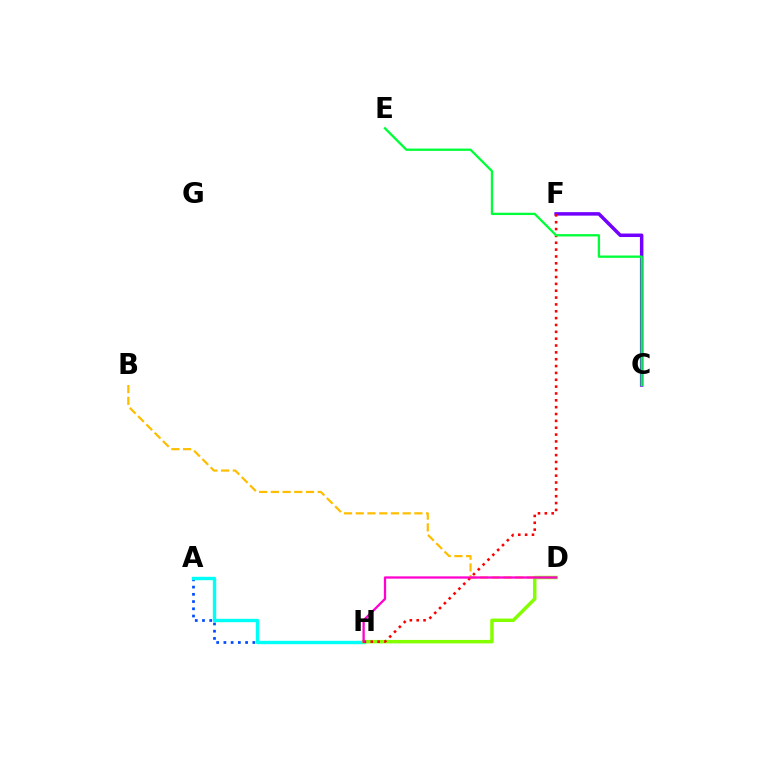{('A', 'H'): [{'color': '#004bff', 'line_style': 'dotted', 'thickness': 1.97}, {'color': '#00fff6', 'line_style': 'solid', 'thickness': 2.44}], ('C', 'F'): [{'color': '#7200ff', 'line_style': 'solid', 'thickness': 2.51}], ('B', 'D'): [{'color': '#ffbd00', 'line_style': 'dashed', 'thickness': 1.59}], ('D', 'H'): [{'color': '#84ff00', 'line_style': 'solid', 'thickness': 2.5}, {'color': '#ff00cf', 'line_style': 'solid', 'thickness': 1.64}], ('F', 'H'): [{'color': '#ff0000', 'line_style': 'dotted', 'thickness': 1.86}], ('C', 'E'): [{'color': '#00ff39', 'line_style': 'solid', 'thickness': 1.67}]}